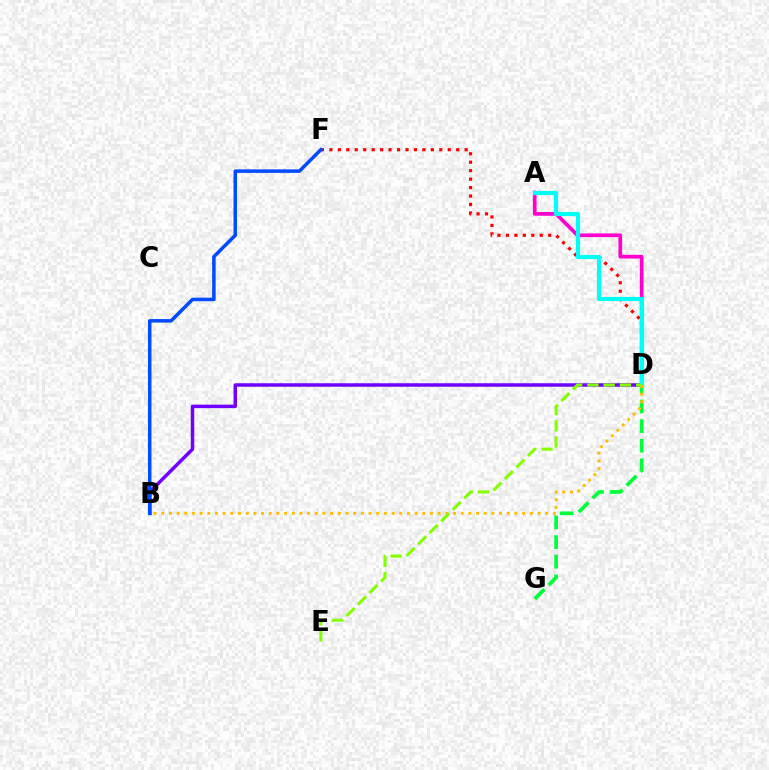{('D', 'G'): [{'color': '#00ff39', 'line_style': 'dashed', 'thickness': 2.66}], ('D', 'F'): [{'color': '#ff0000', 'line_style': 'dotted', 'thickness': 2.3}], ('A', 'D'): [{'color': '#ff00cf', 'line_style': 'solid', 'thickness': 2.67}, {'color': '#00fff6', 'line_style': 'solid', 'thickness': 3.0}], ('B', 'D'): [{'color': '#7200ff', 'line_style': 'solid', 'thickness': 2.52}, {'color': '#ffbd00', 'line_style': 'dotted', 'thickness': 2.09}], ('B', 'F'): [{'color': '#004bff', 'line_style': 'solid', 'thickness': 2.53}], ('D', 'E'): [{'color': '#84ff00', 'line_style': 'dashed', 'thickness': 2.21}]}